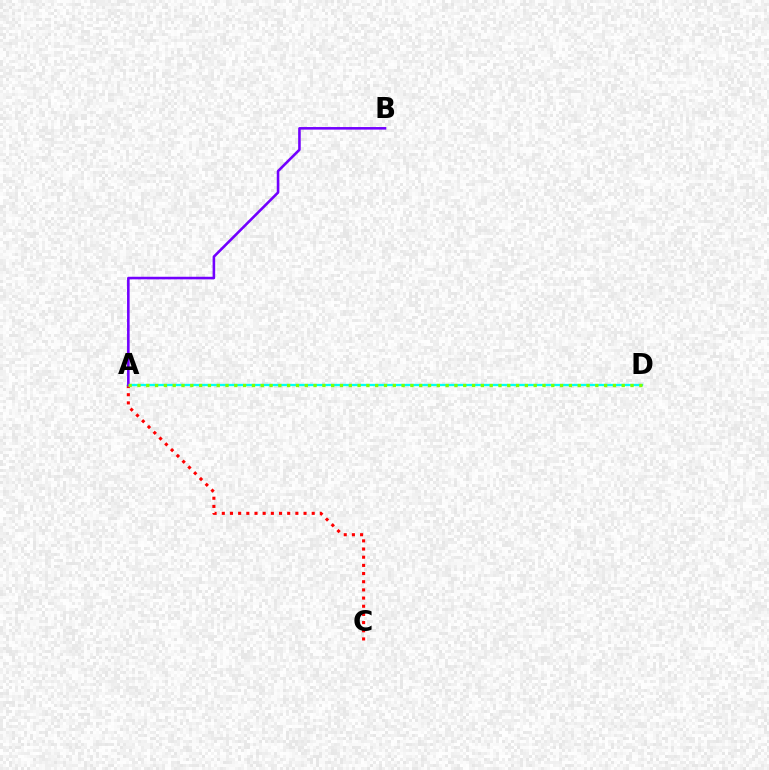{('A', 'C'): [{'color': '#ff0000', 'line_style': 'dotted', 'thickness': 2.22}], ('A', 'D'): [{'color': '#00fff6', 'line_style': 'solid', 'thickness': 1.66}, {'color': '#84ff00', 'line_style': 'dotted', 'thickness': 2.39}], ('A', 'B'): [{'color': '#7200ff', 'line_style': 'solid', 'thickness': 1.86}]}